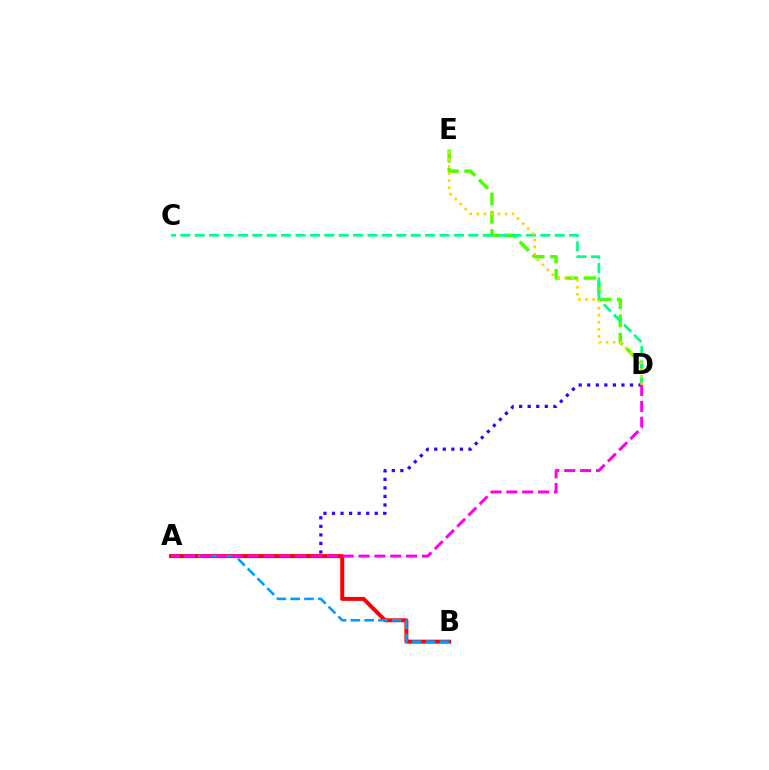{('D', 'E'): [{'color': '#4fff00', 'line_style': 'dashed', 'thickness': 2.48}, {'color': '#ffd500', 'line_style': 'dotted', 'thickness': 1.92}], ('C', 'D'): [{'color': '#00ff86', 'line_style': 'dashed', 'thickness': 1.96}], ('A', 'D'): [{'color': '#3700ff', 'line_style': 'dotted', 'thickness': 2.32}, {'color': '#ff00ed', 'line_style': 'dashed', 'thickness': 2.15}], ('A', 'B'): [{'color': '#ff0000', 'line_style': 'solid', 'thickness': 2.85}, {'color': '#009eff', 'line_style': 'dashed', 'thickness': 1.87}]}